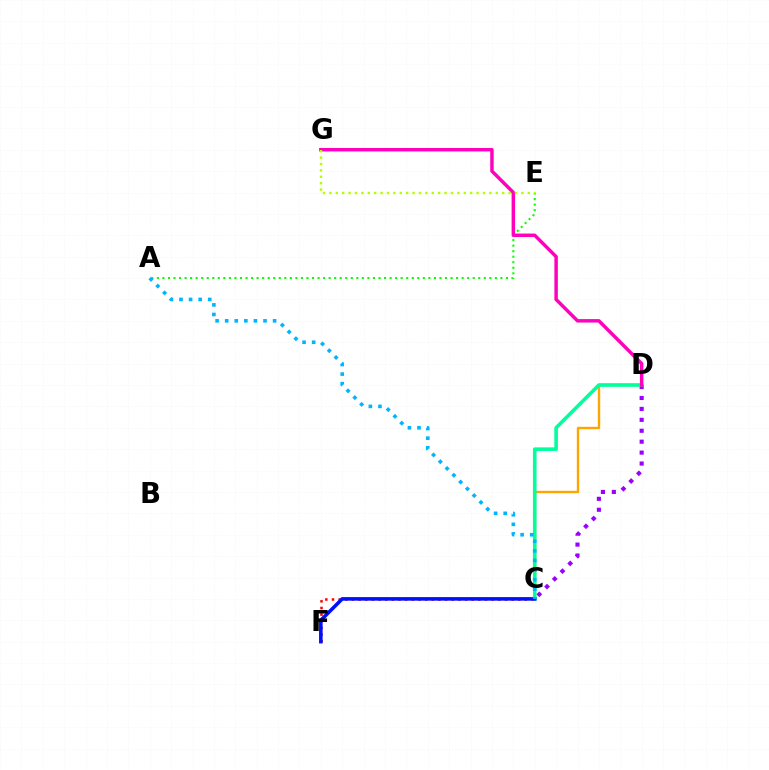{('C', 'D'): [{'color': '#ffa500', 'line_style': 'solid', 'thickness': 1.72}, {'color': '#9b00ff', 'line_style': 'dotted', 'thickness': 2.97}, {'color': '#00ff9d', 'line_style': 'solid', 'thickness': 2.59}], ('C', 'F'): [{'color': '#ff0000', 'line_style': 'dotted', 'thickness': 1.81}, {'color': '#0010ff', 'line_style': 'solid', 'thickness': 2.57}], ('A', 'E'): [{'color': '#08ff00', 'line_style': 'dotted', 'thickness': 1.51}], ('D', 'G'): [{'color': '#ff00bd', 'line_style': 'solid', 'thickness': 2.49}], ('A', 'C'): [{'color': '#00b5ff', 'line_style': 'dotted', 'thickness': 2.6}], ('E', 'G'): [{'color': '#b3ff00', 'line_style': 'dotted', 'thickness': 1.74}]}